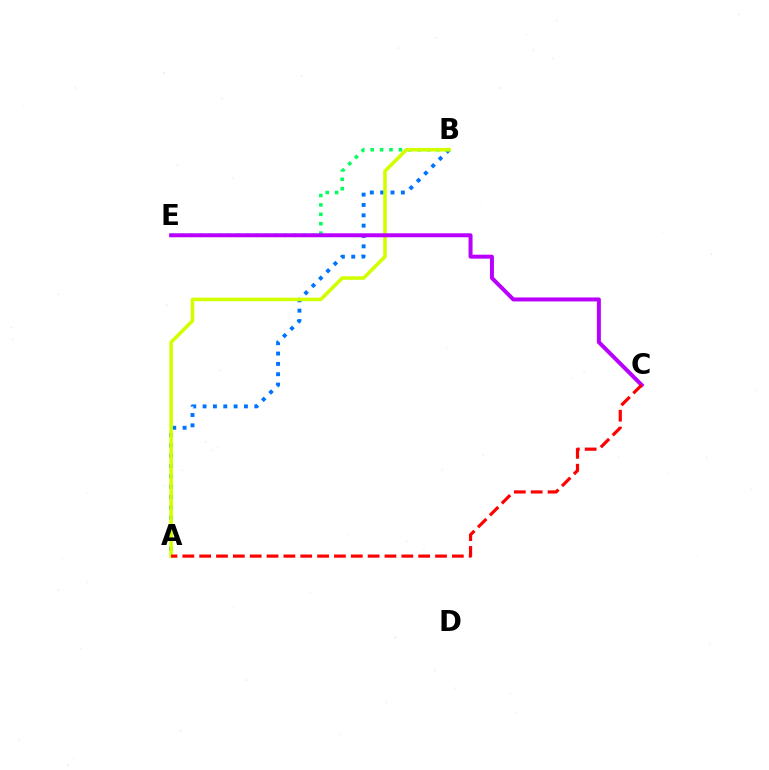{('A', 'B'): [{'color': '#0074ff', 'line_style': 'dotted', 'thickness': 2.81}, {'color': '#d1ff00', 'line_style': 'solid', 'thickness': 2.57}], ('B', 'E'): [{'color': '#00ff5c', 'line_style': 'dotted', 'thickness': 2.55}], ('C', 'E'): [{'color': '#b900ff', 'line_style': 'solid', 'thickness': 2.86}], ('A', 'C'): [{'color': '#ff0000', 'line_style': 'dashed', 'thickness': 2.29}]}